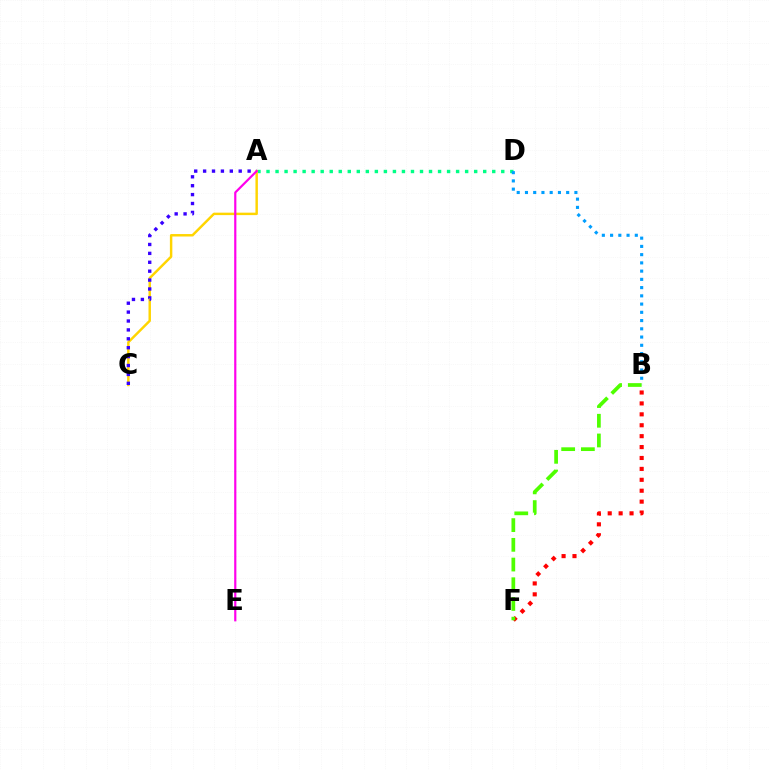{('A', 'D'): [{'color': '#00ff86', 'line_style': 'dotted', 'thickness': 2.45}], ('B', 'F'): [{'color': '#ff0000', 'line_style': 'dotted', 'thickness': 2.96}, {'color': '#4fff00', 'line_style': 'dashed', 'thickness': 2.68}], ('A', 'C'): [{'color': '#ffd500', 'line_style': 'solid', 'thickness': 1.77}, {'color': '#3700ff', 'line_style': 'dotted', 'thickness': 2.42}], ('B', 'D'): [{'color': '#009eff', 'line_style': 'dotted', 'thickness': 2.24}], ('A', 'E'): [{'color': '#ff00ed', 'line_style': 'solid', 'thickness': 1.58}]}